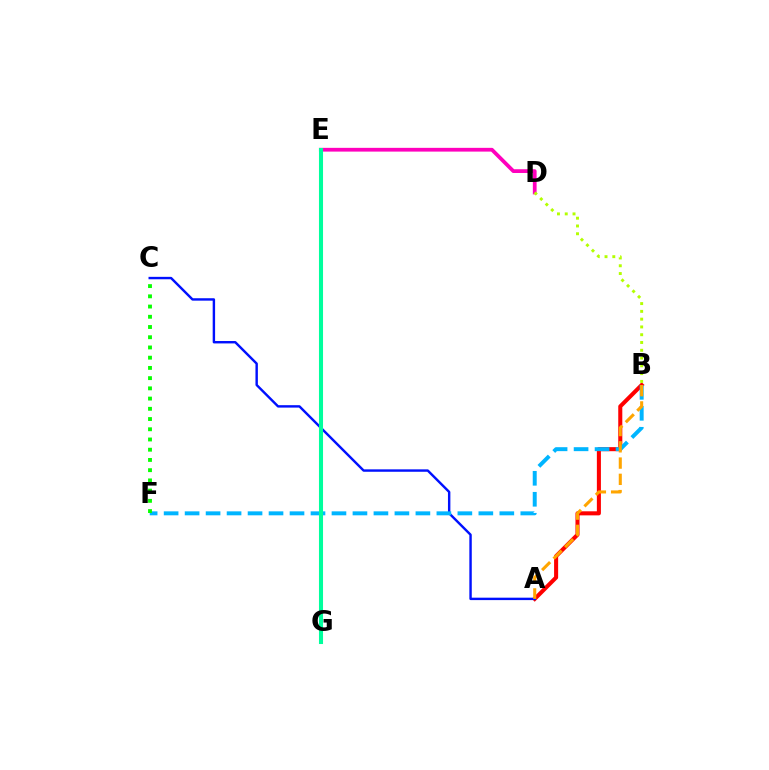{('A', 'B'): [{'color': '#ff0000', 'line_style': 'solid', 'thickness': 2.92}, {'color': '#ffa500', 'line_style': 'dashed', 'thickness': 2.21}], ('D', 'E'): [{'color': '#ff00bd', 'line_style': 'solid', 'thickness': 2.7}], ('A', 'C'): [{'color': '#0010ff', 'line_style': 'solid', 'thickness': 1.74}], ('B', 'F'): [{'color': '#00b5ff', 'line_style': 'dashed', 'thickness': 2.85}], ('B', 'D'): [{'color': '#b3ff00', 'line_style': 'dotted', 'thickness': 2.11}], ('E', 'G'): [{'color': '#9b00ff', 'line_style': 'dashed', 'thickness': 1.79}, {'color': '#00ff9d', 'line_style': 'solid', 'thickness': 2.93}], ('C', 'F'): [{'color': '#08ff00', 'line_style': 'dotted', 'thickness': 2.78}]}